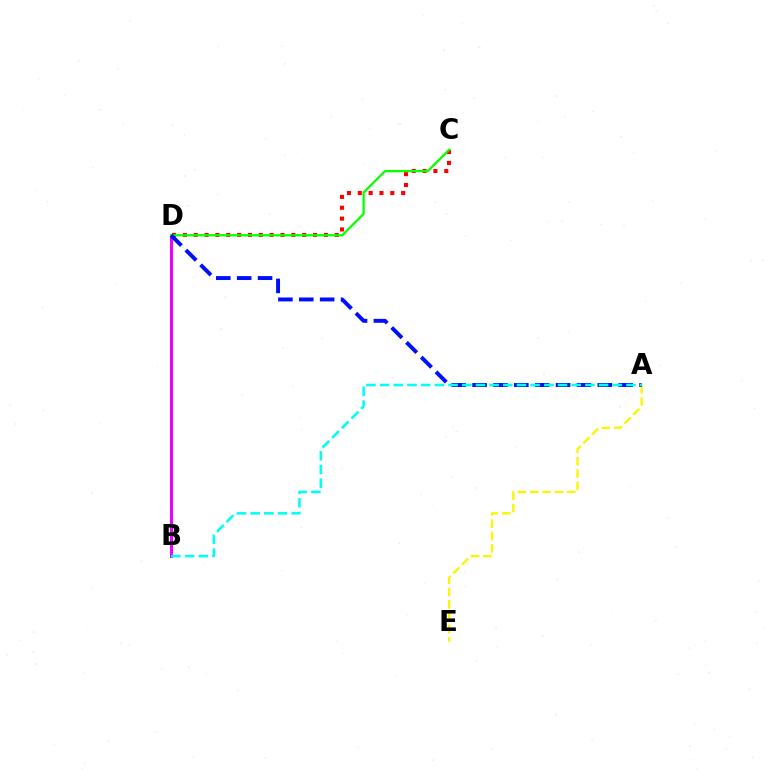{('C', 'D'): [{'color': '#ff0000', 'line_style': 'dotted', 'thickness': 2.95}, {'color': '#08ff00', 'line_style': 'solid', 'thickness': 1.64}], ('A', 'E'): [{'color': '#fcf500', 'line_style': 'dashed', 'thickness': 1.68}], ('B', 'D'): [{'color': '#ee00ff', 'line_style': 'solid', 'thickness': 2.18}], ('A', 'D'): [{'color': '#0010ff', 'line_style': 'dashed', 'thickness': 2.84}], ('A', 'B'): [{'color': '#00fff6', 'line_style': 'dashed', 'thickness': 1.86}]}